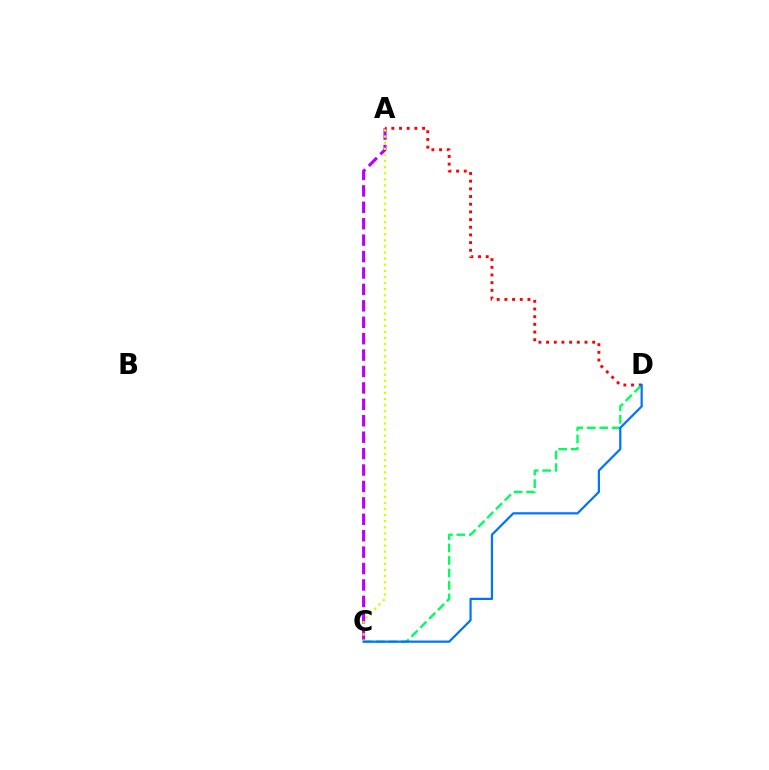{('A', 'C'): [{'color': '#b900ff', 'line_style': 'dashed', 'thickness': 2.23}, {'color': '#d1ff00', 'line_style': 'dotted', 'thickness': 1.66}], ('A', 'D'): [{'color': '#ff0000', 'line_style': 'dotted', 'thickness': 2.09}], ('C', 'D'): [{'color': '#00ff5c', 'line_style': 'dashed', 'thickness': 1.7}, {'color': '#0074ff', 'line_style': 'solid', 'thickness': 1.6}]}